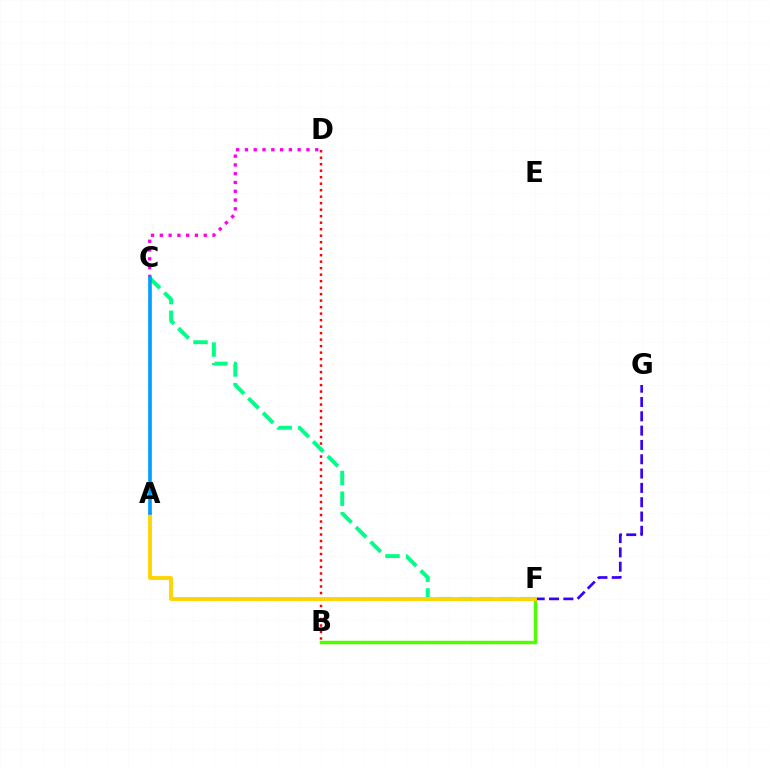{('B', 'F'): [{'color': '#4fff00', 'line_style': 'solid', 'thickness': 2.51}], ('C', 'D'): [{'color': '#ff00ed', 'line_style': 'dotted', 'thickness': 2.39}], ('B', 'D'): [{'color': '#ff0000', 'line_style': 'dotted', 'thickness': 1.77}], ('F', 'G'): [{'color': '#3700ff', 'line_style': 'dashed', 'thickness': 1.94}], ('C', 'F'): [{'color': '#00ff86', 'line_style': 'dashed', 'thickness': 2.81}], ('A', 'F'): [{'color': '#ffd500', 'line_style': 'solid', 'thickness': 2.78}], ('A', 'C'): [{'color': '#009eff', 'line_style': 'solid', 'thickness': 2.62}]}